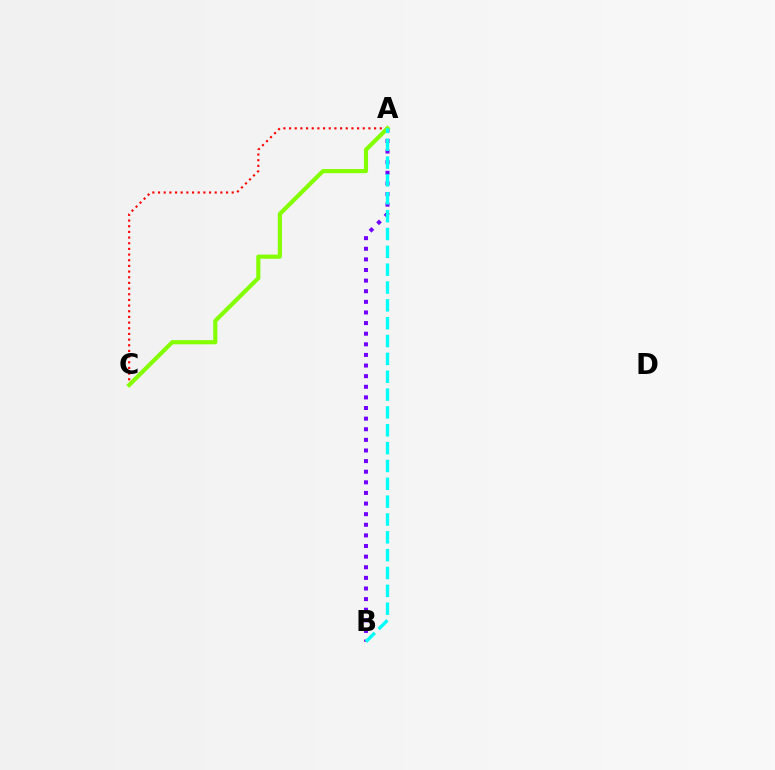{('A', 'C'): [{'color': '#ff0000', 'line_style': 'dotted', 'thickness': 1.54}, {'color': '#84ff00', 'line_style': 'solid', 'thickness': 2.98}], ('A', 'B'): [{'color': '#7200ff', 'line_style': 'dotted', 'thickness': 2.88}, {'color': '#00fff6', 'line_style': 'dashed', 'thickness': 2.42}]}